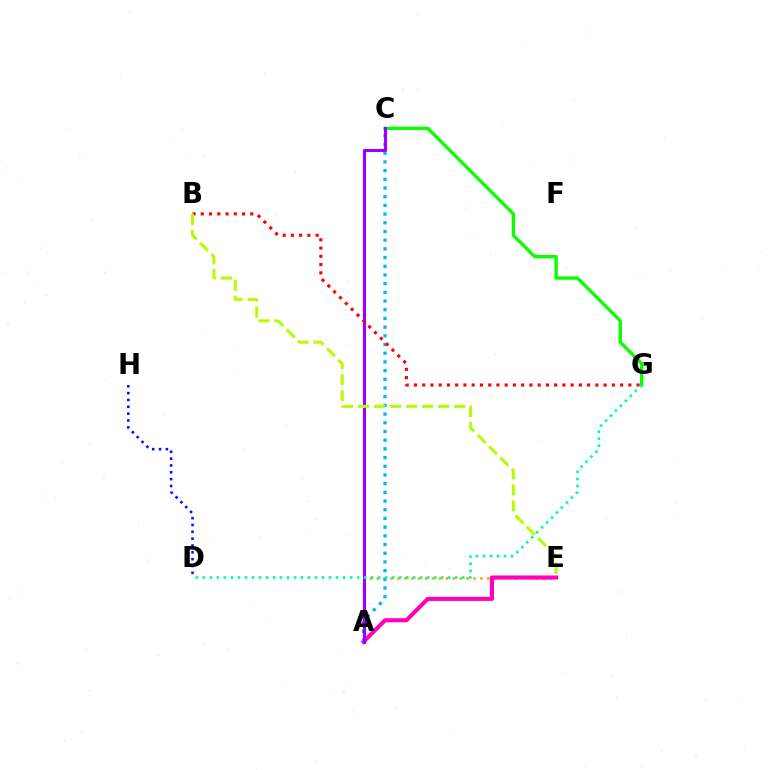{('A', 'E'): [{'color': '#ffa500', 'line_style': 'dotted', 'thickness': 1.88}, {'color': '#ff00bd', 'line_style': 'solid', 'thickness': 2.95}], ('C', 'G'): [{'color': '#08ff00', 'line_style': 'solid', 'thickness': 2.38}], ('A', 'C'): [{'color': '#00b5ff', 'line_style': 'dotted', 'thickness': 2.36}, {'color': '#9b00ff', 'line_style': 'solid', 'thickness': 2.23}], ('D', 'H'): [{'color': '#0010ff', 'line_style': 'dotted', 'thickness': 1.86}], ('B', 'G'): [{'color': '#ff0000', 'line_style': 'dotted', 'thickness': 2.24}], ('D', 'G'): [{'color': '#00ff9d', 'line_style': 'dotted', 'thickness': 1.9}], ('B', 'E'): [{'color': '#b3ff00', 'line_style': 'dashed', 'thickness': 2.18}]}